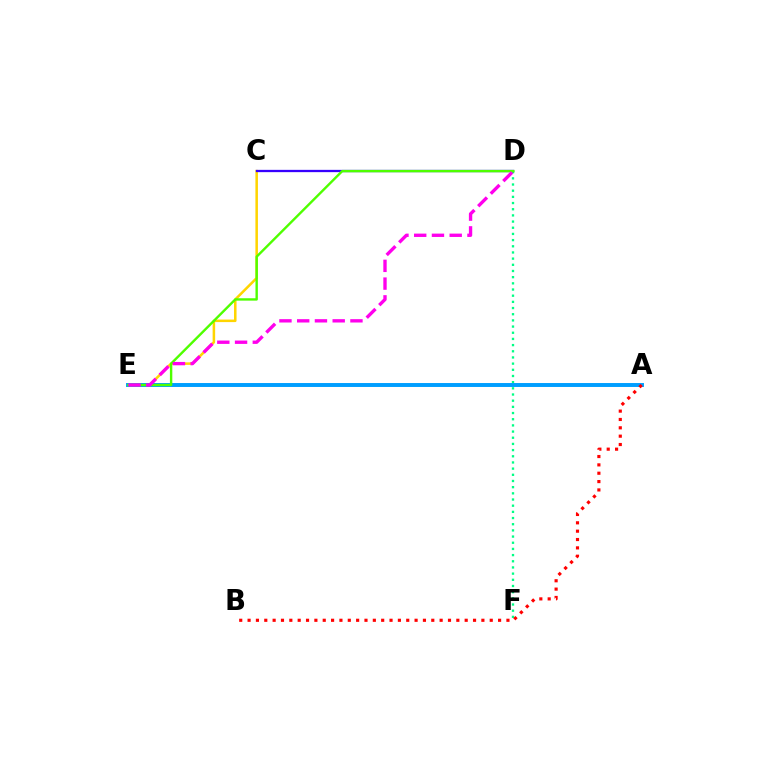{('D', 'F'): [{'color': '#00ff86', 'line_style': 'dotted', 'thickness': 1.68}], ('C', 'E'): [{'color': '#ffd500', 'line_style': 'solid', 'thickness': 1.82}], ('A', 'E'): [{'color': '#009eff', 'line_style': 'solid', 'thickness': 2.84}], ('C', 'D'): [{'color': '#3700ff', 'line_style': 'solid', 'thickness': 1.65}], ('D', 'E'): [{'color': '#4fff00', 'line_style': 'solid', 'thickness': 1.72}, {'color': '#ff00ed', 'line_style': 'dashed', 'thickness': 2.41}], ('A', 'B'): [{'color': '#ff0000', 'line_style': 'dotted', 'thickness': 2.27}]}